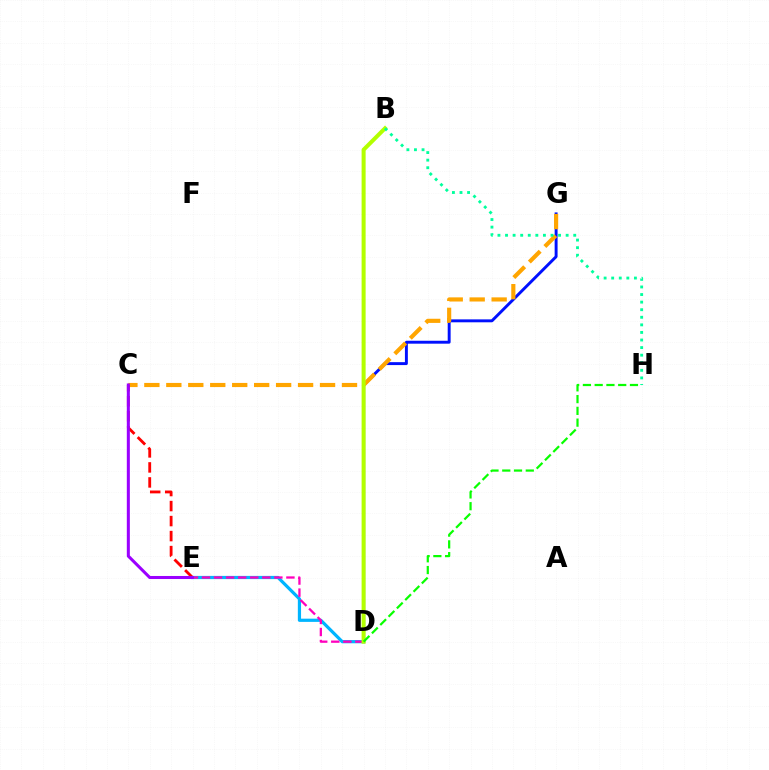{('D', 'G'): [{'color': '#0010ff', 'line_style': 'solid', 'thickness': 2.11}], ('D', 'E'): [{'color': '#00b5ff', 'line_style': 'solid', 'thickness': 2.31}, {'color': '#ff00bd', 'line_style': 'dashed', 'thickness': 1.64}], ('C', 'G'): [{'color': '#ffa500', 'line_style': 'dashed', 'thickness': 2.98}], ('C', 'E'): [{'color': '#ff0000', 'line_style': 'dashed', 'thickness': 2.04}, {'color': '#9b00ff', 'line_style': 'solid', 'thickness': 2.19}], ('B', 'D'): [{'color': '#b3ff00', 'line_style': 'solid', 'thickness': 2.9}], ('B', 'H'): [{'color': '#00ff9d', 'line_style': 'dotted', 'thickness': 2.06}], ('D', 'H'): [{'color': '#08ff00', 'line_style': 'dashed', 'thickness': 1.6}]}